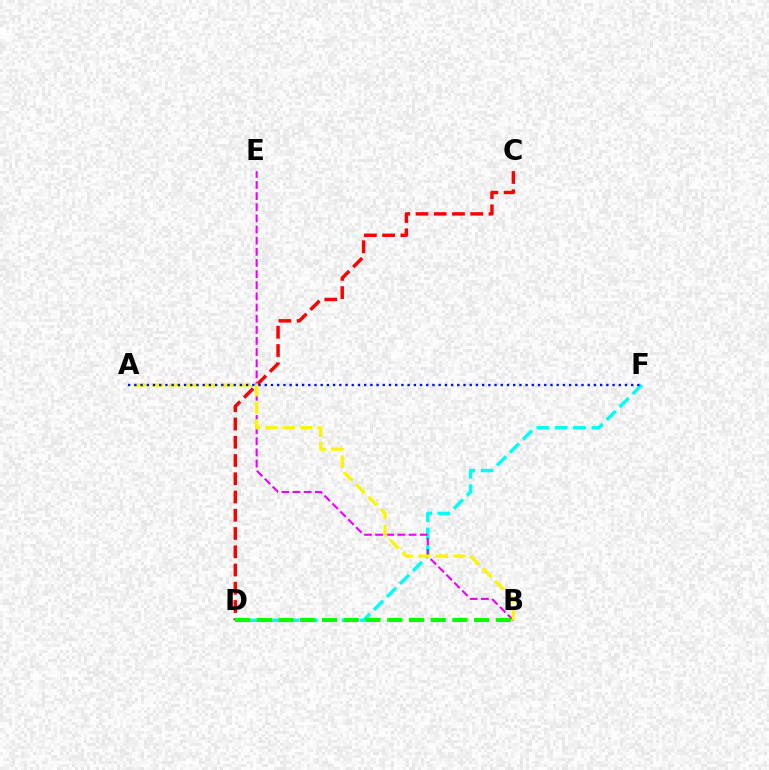{('C', 'D'): [{'color': '#ff0000', 'line_style': 'dashed', 'thickness': 2.48}], ('D', 'F'): [{'color': '#00fff6', 'line_style': 'dashed', 'thickness': 2.49}], ('B', 'E'): [{'color': '#ee00ff', 'line_style': 'dashed', 'thickness': 1.51}], ('B', 'D'): [{'color': '#08ff00', 'line_style': 'dashed', 'thickness': 2.95}], ('A', 'B'): [{'color': '#fcf500', 'line_style': 'dashed', 'thickness': 2.37}], ('A', 'F'): [{'color': '#0010ff', 'line_style': 'dotted', 'thickness': 1.69}]}